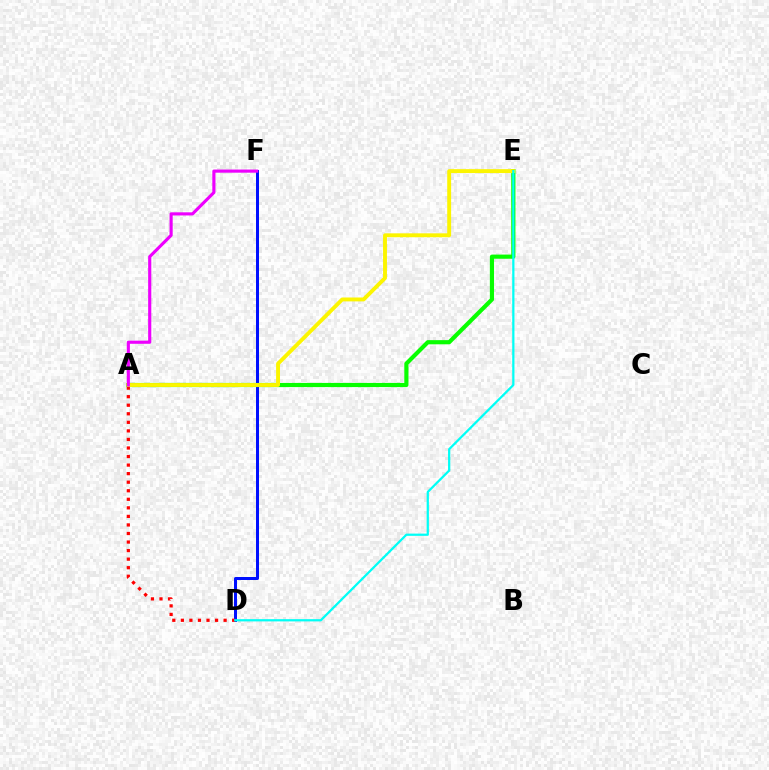{('D', 'F'): [{'color': '#0010ff', 'line_style': 'solid', 'thickness': 2.16}], ('A', 'D'): [{'color': '#ff0000', 'line_style': 'dotted', 'thickness': 2.32}], ('A', 'E'): [{'color': '#08ff00', 'line_style': 'solid', 'thickness': 3.0}, {'color': '#fcf500', 'line_style': 'solid', 'thickness': 2.81}], ('A', 'F'): [{'color': '#ee00ff', 'line_style': 'solid', 'thickness': 2.26}], ('D', 'E'): [{'color': '#00fff6', 'line_style': 'solid', 'thickness': 1.61}]}